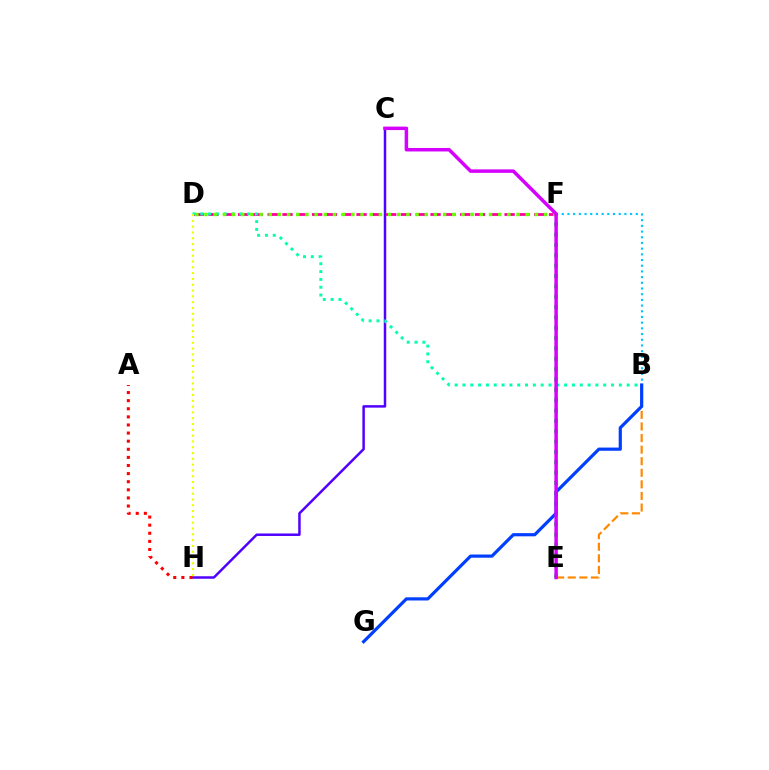{('E', 'F'): [{'color': '#00ff27', 'line_style': 'dotted', 'thickness': 2.81}], ('C', 'H'): [{'color': '#4f00ff', 'line_style': 'solid', 'thickness': 1.78}], ('B', 'F'): [{'color': '#00c7ff', 'line_style': 'dotted', 'thickness': 1.55}], ('D', 'F'): [{'color': '#ff00a0', 'line_style': 'dashed', 'thickness': 2.01}, {'color': '#66ff00', 'line_style': 'dotted', 'thickness': 2.49}], ('B', 'D'): [{'color': '#00ffaf', 'line_style': 'dotted', 'thickness': 2.12}], ('A', 'H'): [{'color': '#ff0000', 'line_style': 'dotted', 'thickness': 2.2}], ('B', 'E'): [{'color': '#ff8800', 'line_style': 'dashed', 'thickness': 1.57}], ('B', 'G'): [{'color': '#003fff', 'line_style': 'solid', 'thickness': 2.3}], ('D', 'H'): [{'color': '#eeff00', 'line_style': 'dotted', 'thickness': 1.58}], ('C', 'E'): [{'color': '#d600ff', 'line_style': 'solid', 'thickness': 2.51}]}